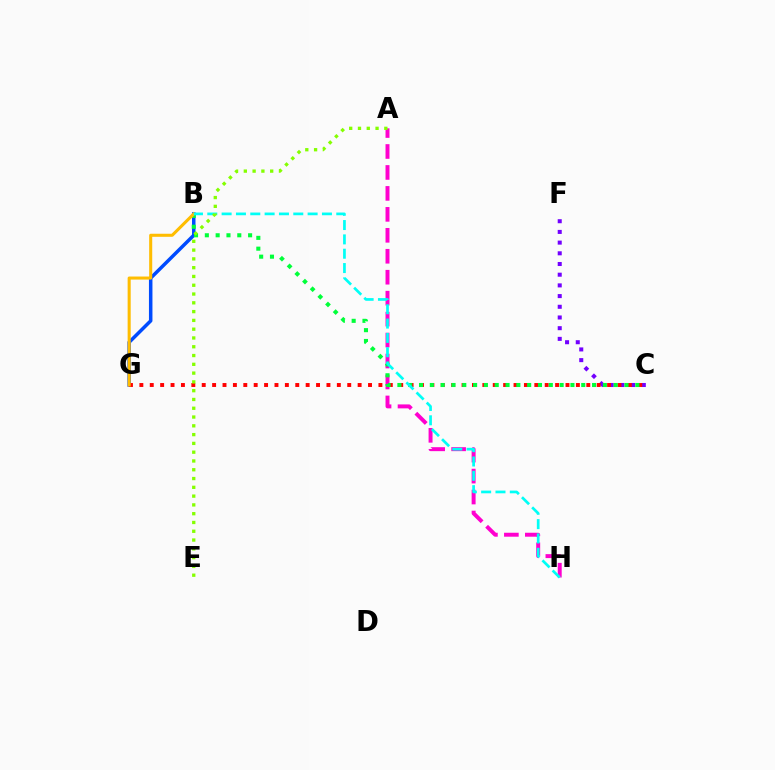{('A', 'H'): [{'color': '#ff00cf', 'line_style': 'dashed', 'thickness': 2.85}], ('C', 'F'): [{'color': '#7200ff', 'line_style': 'dotted', 'thickness': 2.91}], ('B', 'G'): [{'color': '#004bff', 'line_style': 'solid', 'thickness': 2.52}, {'color': '#ffbd00', 'line_style': 'solid', 'thickness': 2.2}], ('C', 'G'): [{'color': '#ff0000', 'line_style': 'dotted', 'thickness': 2.82}], ('B', 'C'): [{'color': '#00ff39', 'line_style': 'dotted', 'thickness': 2.94}], ('B', 'H'): [{'color': '#00fff6', 'line_style': 'dashed', 'thickness': 1.95}], ('A', 'E'): [{'color': '#84ff00', 'line_style': 'dotted', 'thickness': 2.39}]}